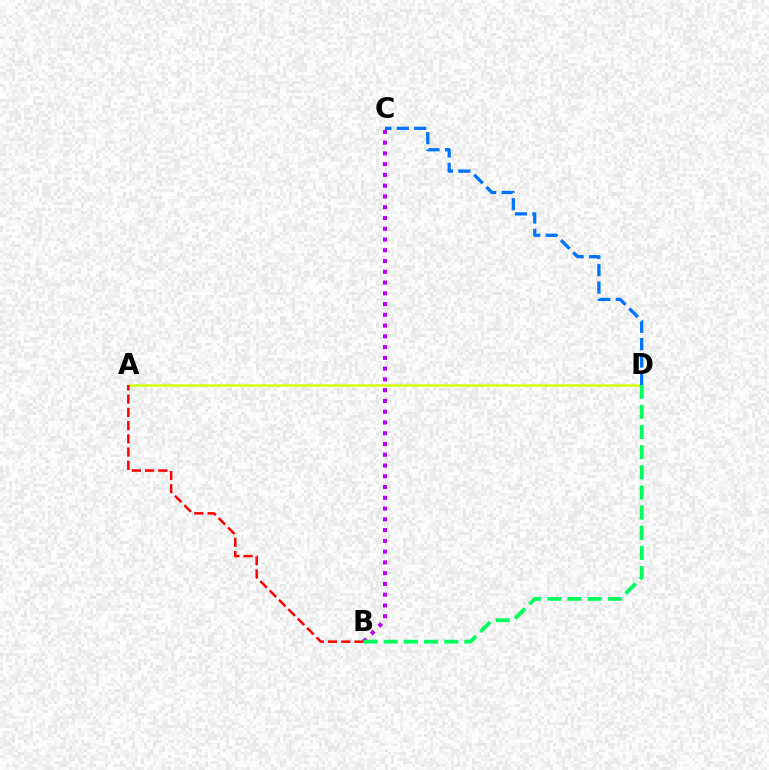{('A', 'D'): [{'color': '#d1ff00', 'line_style': 'solid', 'thickness': 1.8}], ('C', 'D'): [{'color': '#0074ff', 'line_style': 'dashed', 'thickness': 2.36}], ('A', 'B'): [{'color': '#ff0000', 'line_style': 'dashed', 'thickness': 1.8}], ('B', 'C'): [{'color': '#b900ff', 'line_style': 'dotted', 'thickness': 2.92}], ('B', 'D'): [{'color': '#00ff5c', 'line_style': 'dashed', 'thickness': 2.74}]}